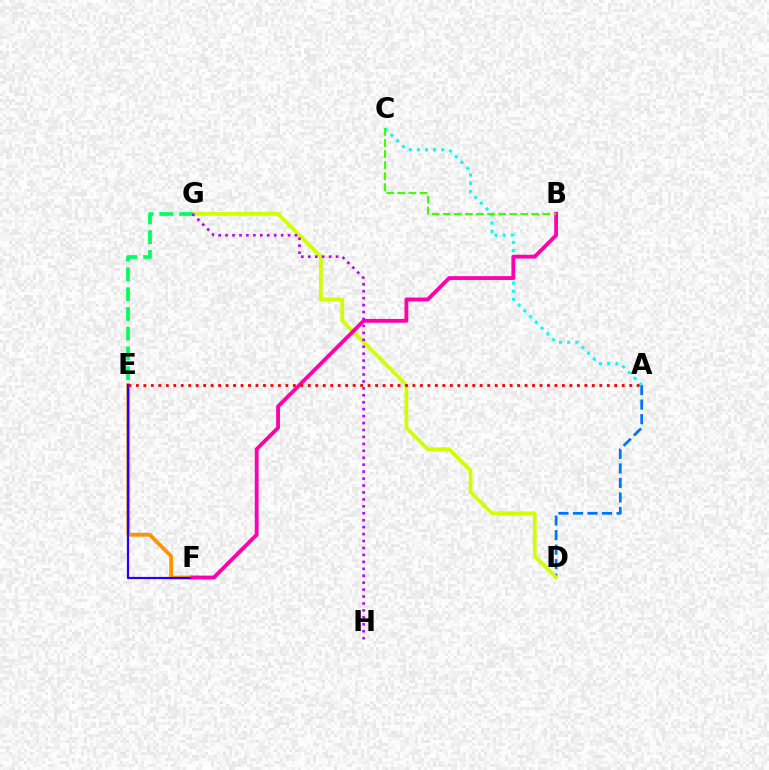{('A', 'D'): [{'color': '#0074ff', 'line_style': 'dashed', 'thickness': 1.97}], ('A', 'C'): [{'color': '#00fff6', 'line_style': 'dotted', 'thickness': 2.21}], ('E', 'F'): [{'color': '#ff9400', 'line_style': 'solid', 'thickness': 2.74}, {'color': '#2500ff', 'line_style': 'solid', 'thickness': 1.58}], ('D', 'G'): [{'color': '#d1ff00', 'line_style': 'solid', 'thickness': 2.7}], ('B', 'F'): [{'color': '#ff00ac', 'line_style': 'solid', 'thickness': 2.75}], ('E', 'G'): [{'color': '#00ff5c', 'line_style': 'dashed', 'thickness': 2.68}], ('G', 'H'): [{'color': '#b900ff', 'line_style': 'dotted', 'thickness': 1.89}], ('A', 'E'): [{'color': '#ff0000', 'line_style': 'dotted', 'thickness': 2.03}], ('B', 'C'): [{'color': '#3dff00', 'line_style': 'dashed', 'thickness': 1.5}]}